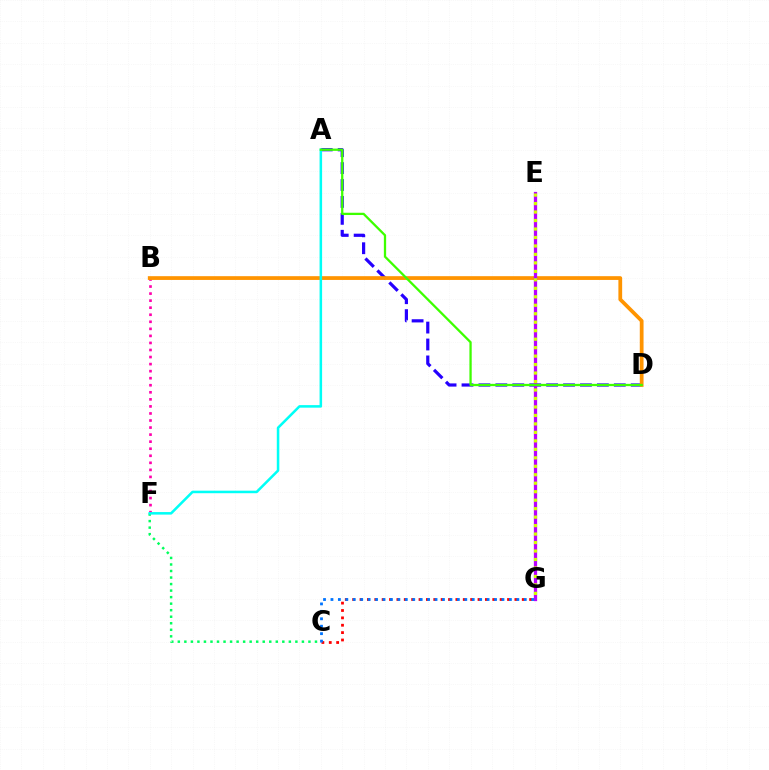{('A', 'D'): [{'color': '#2500ff', 'line_style': 'dashed', 'thickness': 2.3}, {'color': '#3dff00', 'line_style': 'solid', 'thickness': 1.64}], ('C', 'F'): [{'color': '#00ff5c', 'line_style': 'dotted', 'thickness': 1.77}], ('B', 'F'): [{'color': '#ff00ac', 'line_style': 'dotted', 'thickness': 1.92}], ('B', 'D'): [{'color': '#ff9400', 'line_style': 'solid', 'thickness': 2.71}], ('E', 'G'): [{'color': '#b900ff', 'line_style': 'solid', 'thickness': 2.35}, {'color': '#d1ff00', 'line_style': 'dotted', 'thickness': 2.3}], ('C', 'G'): [{'color': '#ff0000', 'line_style': 'dotted', 'thickness': 2.0}, {'color': '#0074ff', 'line_style': 'dotted', 'thickness': 2.02}], ('A', 'F'): [{'color': '#00fff6', 'line_style': 'solid', 'thickness': 1.83}]}